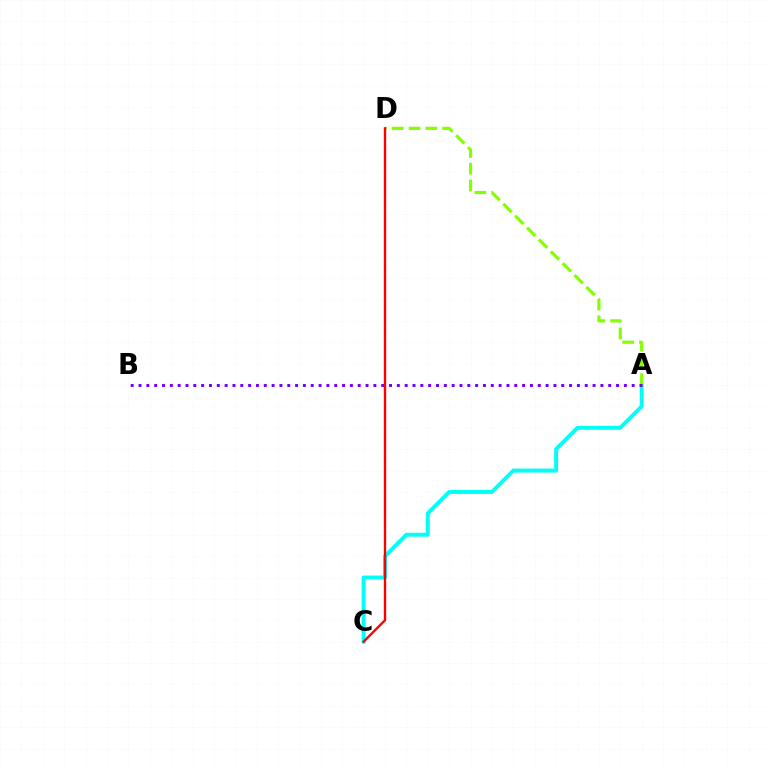{('A', 'C'): [{'color': '#00fff6', 'line_style': 'solid', 'thickness': 2.83}], ('A', 'D'): [{'color': '#84ff00', 'line_style': 'dashed', 'thickness': 2.28}], ('A', 'B'): [{'color': '#7200ff', 'line_style': 'dotted', 'thickness': 2.13}], ('C', 'D'): [{'color': '#ff0000', 'line_style': 'solid', 'thickness': 1.69}]}